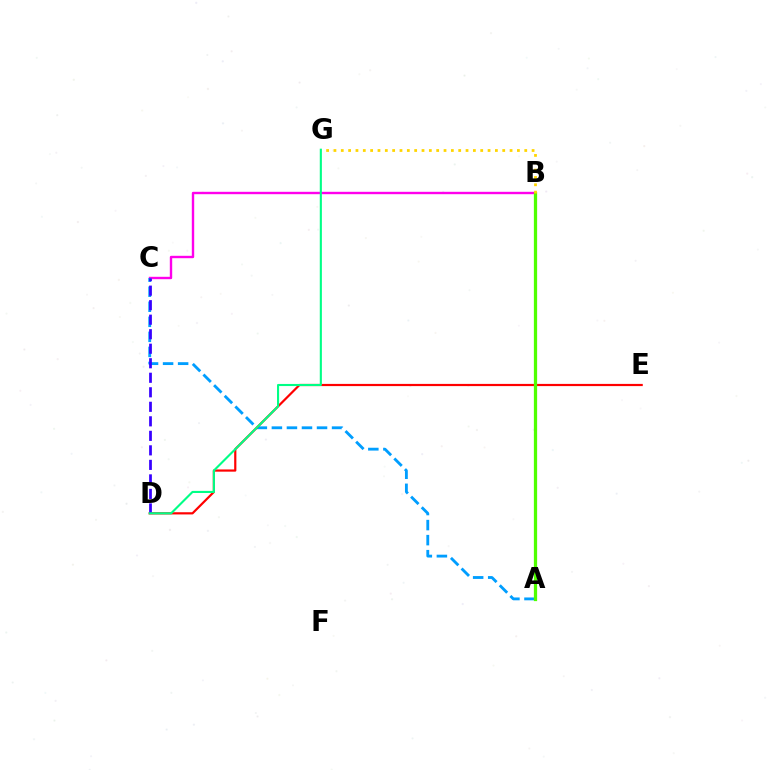{('B', 'C'): [{'color': '#ff00ed', 'line_style': 'solid', 'thickness': 1.72}], ('A', 'C'): [{'color': '#009eff', 'line_style': 'dashed', 'thickness': 2.04}], ('D', 'E'): [{'color': '#ff0000', 'line_style': 'solid', 'thickness': 1.58}], ('A', 'B'): [{'color': '#4fff00', 'line_style': 'solid', 'thickness': 2.35}], ('C', 'D'): [{'color': '#3700ff', 'line_style': 'dashed', 'thickness': 1.97}], ('B', 'G'): [{'color': '#ffd500', 'line_style': 'dotted', 'thickness': 1.99}], ('D', 'G'): [{'color': '#00ff86', 'line_style': 'solid', 'thickness': 1.52}]}